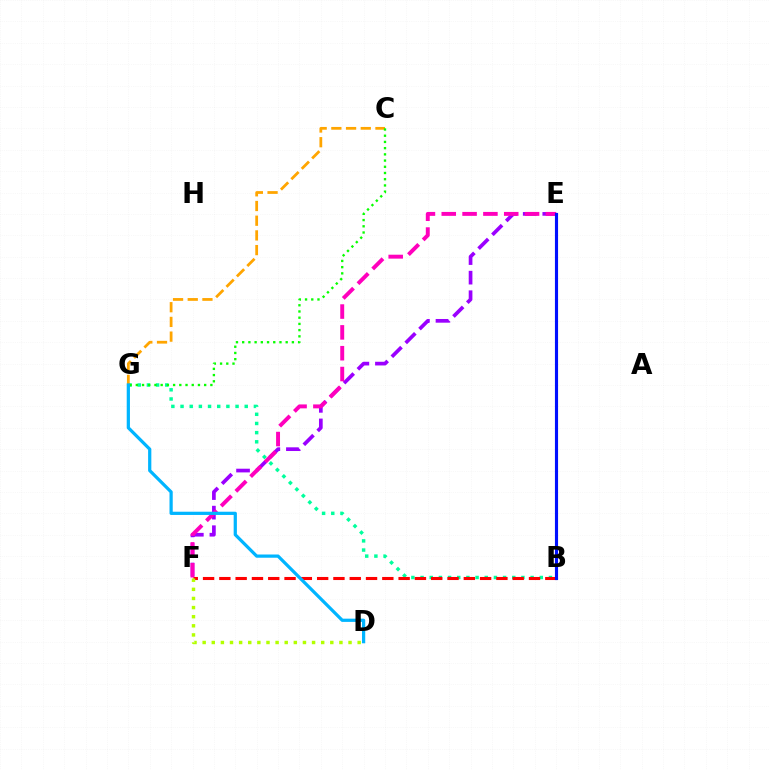{('E', 'F'): [{'color': '#9b00ff', 'line_style': 'dashed', 'thickness': 2.66}, {'color': '#ff00bd', 'line_style': 'dashed', 'thickness': 2.83}], ('B', 'G'): [{'color': '#00ff9d', 'line_style': 'dotted', 'thickness': 2.49}], ('C', 'G'): [{'color': '#ffa500', 'line_style': 'dashed', 'thickness': 2.0}, {'color': '#08ff00', 'line_style': 'dotted', 'thickness': 1.69}], ('B', 'F'): [{'color': '#ff0000', 'line_style': 'dashed', 'thickness': 2.21}], ('D', 'F'): [{'color': '#b3ff00', 'line_style': 'dotted', 'thickness': 2.48}], ('D', 'G'): [{'color': '#00b5ff', 'line_style': 'solid', 'thickness': 2.33}], ('B', 'E'): [{'color': '#0010ff', 'line_style': 'solid', 'thickness': 2.26}]}